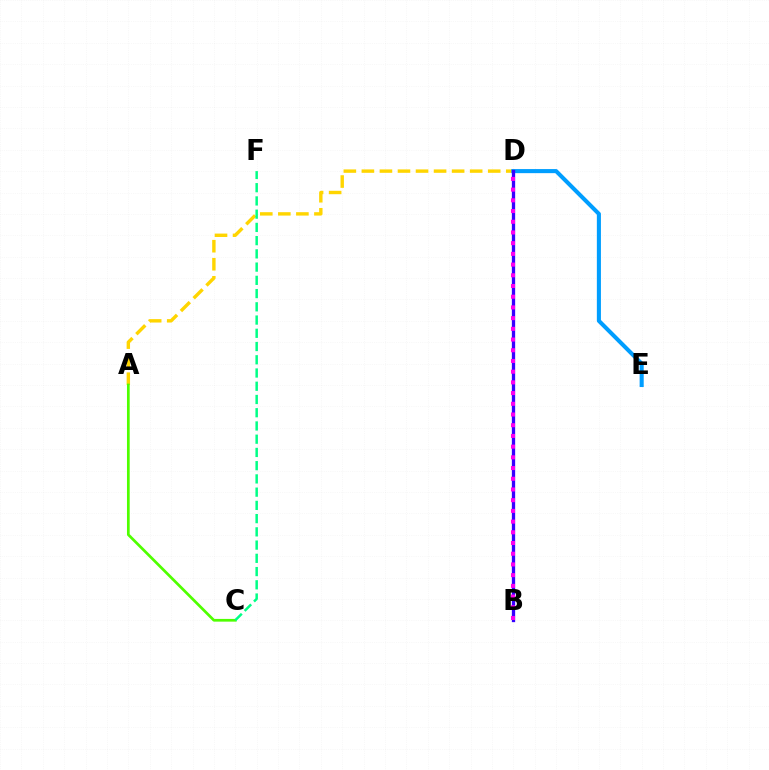{('A', 'D'): [{'color': '#ffd500', 'line_style': 'dashed', 'thickness': 2.45}], ('A', 'C'): [{'color': '#4fff00', 'line_style': 'solid', 'thickness': 1.96}], ('C', 'F'): [{'color': '#00ff86', 'line_style': 'dashed', 'thickness': 1.8}], ('D', 'E'): [{'color': '#009eff', 'line_style': 'solid', 'thickness': 2.94}], ('B', 'D'): [{'color': '#ff0000', 'line_style': 'dotted', 'thickness': 2.02}, {'color': '#3700ff', 'line_style': 'solid', 'thickness': 2.38}, {'color': '#ff00ed', 'line_style': 'dotted', 'thickness': 2.91}]}